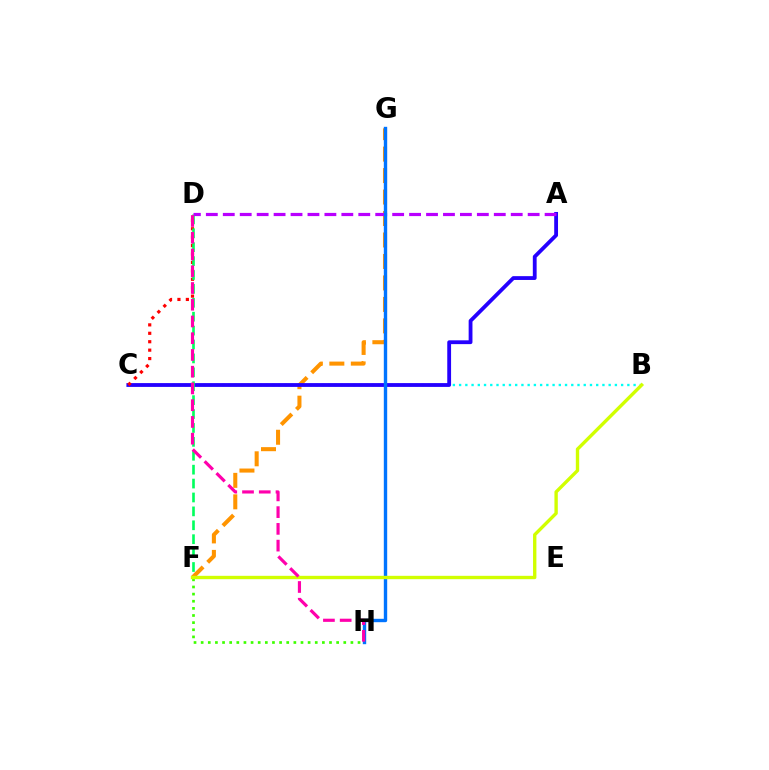{('B', 'C'): [{'color': '#00fff6', 'line_style': 'dotted', 'thickness': 1.69}], ('F', 'G'): [{'color': '#ff9400', 'line_style': 'dashed', 'thickness': 2.92}], ('A', 'C'): [{'color': '#2500ff', 'line_style': 'solid', 'thickness': 2.75}], ('C', 'D'): [{'color': '#ff0000', 'line_style': 'dotted', 'thickness': 2.29}], ('F', 'H'): [{'color': '#3dff00', 'line_style': 'dotted', 'thickness': 1.94}], ('D', 'F'): [{'color': '#00ff5c', 'line_style': 'dashed', 'thickness': 1.89}], ('A', 'D'): [{'color': '#b900ff', 'line_style': 'dashed', 'thickness': 2.3}], ('G', 'H'): [{'color': '#0074ff', 'line_style': 'solid', 'thickness': 2.44}], ('B', 'F'): [{'color': '#d1ff00', 'line_style': 'solid', 'thickness': 2.42}], ('D', 'H'): [{'color': '#ff00ac', 'line_style': 'dashed', 'thickness': 2.27}]}